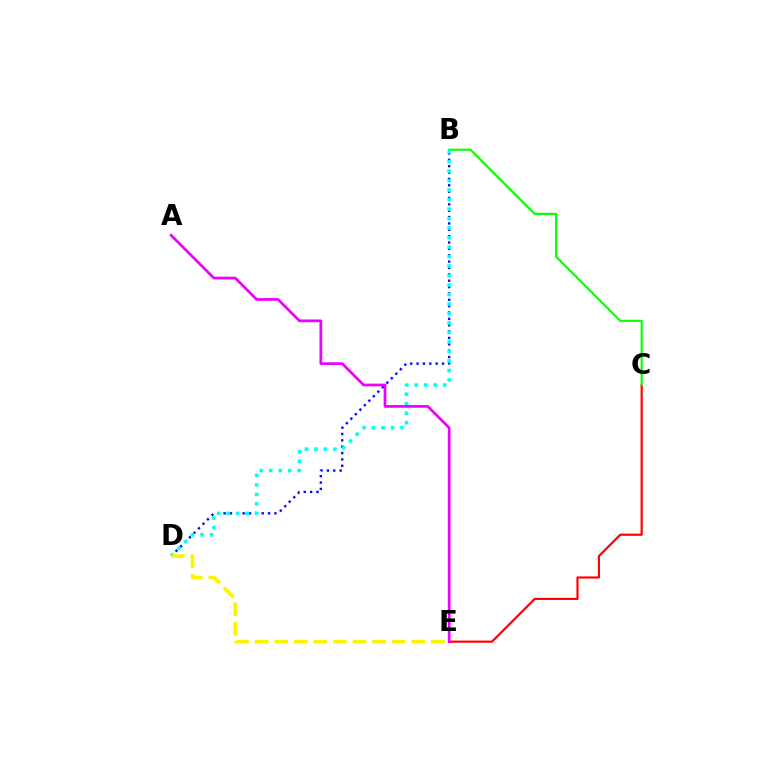{('C', 'E'): [{'color': '#ff0000', 'line_style': 'solid', 'thickness': 1.57}], ('B', 'C'): [{'color': '#08ff00', 'line_style': 'solid', 'thickness': 1.54}], ('B', 'D'): [{'color': '#0010ff', 'line_style': 'dotted', 'thickness': 1.73}, {'color': '#00fff6', 'line_style': 'dotted', 'thickness': 2.58}], ('A', 'E'): [{'color': '#ee00ff', 'line_style': 'solid', 'thickness': 1.97}], ('D', 'E'): [{'color': '#fcf500', 'line_style': 'dashed', 'thickness': 2.66}]}